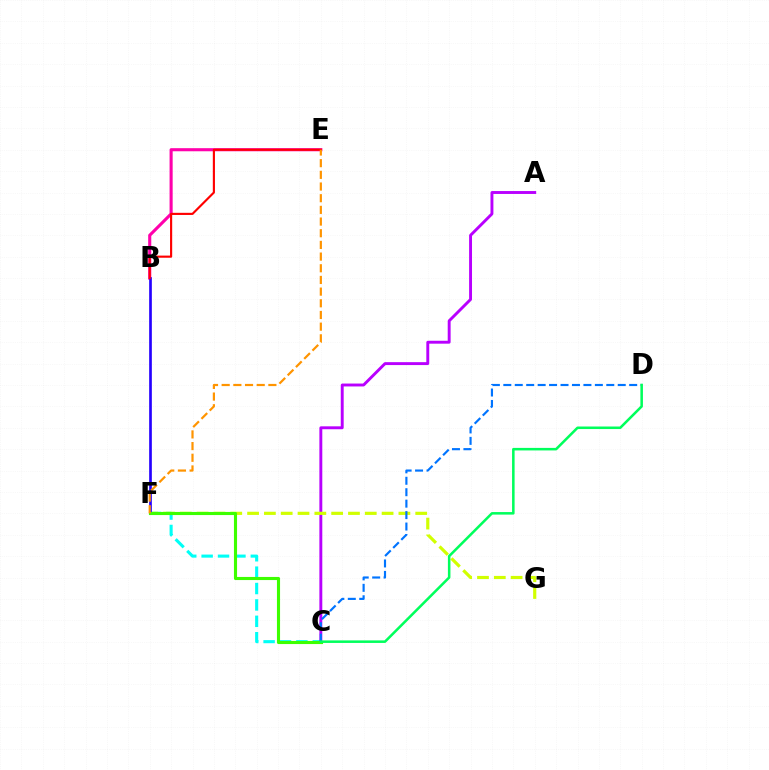{('B', 'E'): [{'color': '#ff00ac', 'line_style': 'solid', 'thickness': 2.23}, {'color': '#ff0000', 'line_style': 'solid', 'thickness': 1.54}], ('C', 'F'): [{'color': '#00fff6', 'line_style': 'dashed', 'thickness': 2.23}, {'color': '#3dff00', 'line_style': 'solid', 'thickness': 2.24}], ('A', 'C'): [{'color': '#b900ff', 'line_style': 'solid', 'thickness': 2.1}], ('F', 'G'): [{'color': '#d1ff00', 'line_style': 'dashed', 'thickness': 2.28}], ('C', 'D'): [{'color': '#0074ff', 'line_style': 'dashed', 'thickness': 1.55}, {'color': '#00ff5c', 'line_style': 'solid', 'thickness': 1.83}], ('B', 'F'): [{'color': '#2500ff', 'line_style': 'solid', 'thickness': 1.92}], ('E', 'F'): [{'color': '#ff9400', 'line_style': 'dashed', 'thickness': 1.59}]}